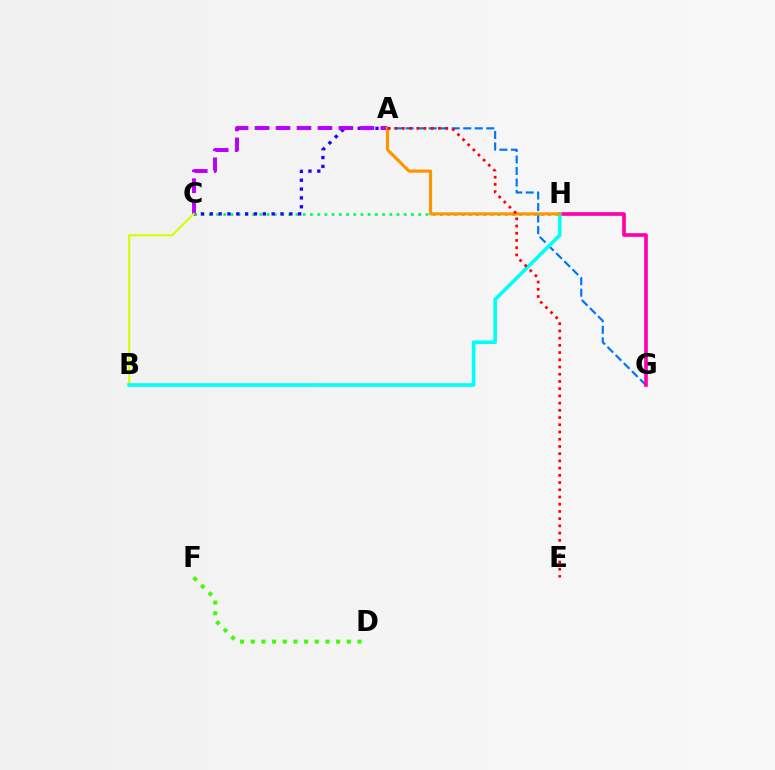{('A', 'G'): [{'color': '#0074ff', 'line_style': 'dashed', 'thickness': 1.56}], ('C', 'H'): [{'color': '#00ff5c', 'line_style': 'dotted', 'thickness': 1.96}], ('A', 'C'): [{'color': '#2500ff', 'line_style': 'dotted', 'thickness': 2.4}, {'color': '#b900ff', 'line_style': 'dashed', 'thickness': 2.85}], ('D', 'F'): [{'color': '#3dff00', 'line_style': 'dotted', 'thickness': 2.9}], ('G', 'H'): [{'color': '#ff00ac', 'line_style': 'solid', 'thickness': 2.64}], ('B', 'C'): [{'color': '#d1ff00', 'line_style': 'solid', 'thickness': 1.52}], ('B', 'H'): [{'color': '#00fff6', 'line_style': 'solid', 'thickness': 2.61}], ('A', 'H'): [{'color': '#ff9400', 'line_style': 'solid', 'thickness': 2.26}], ('A', 'E'): [{'color': '#ff0000', 'line_style': 'dotted', 'thickness': 1.96}]}